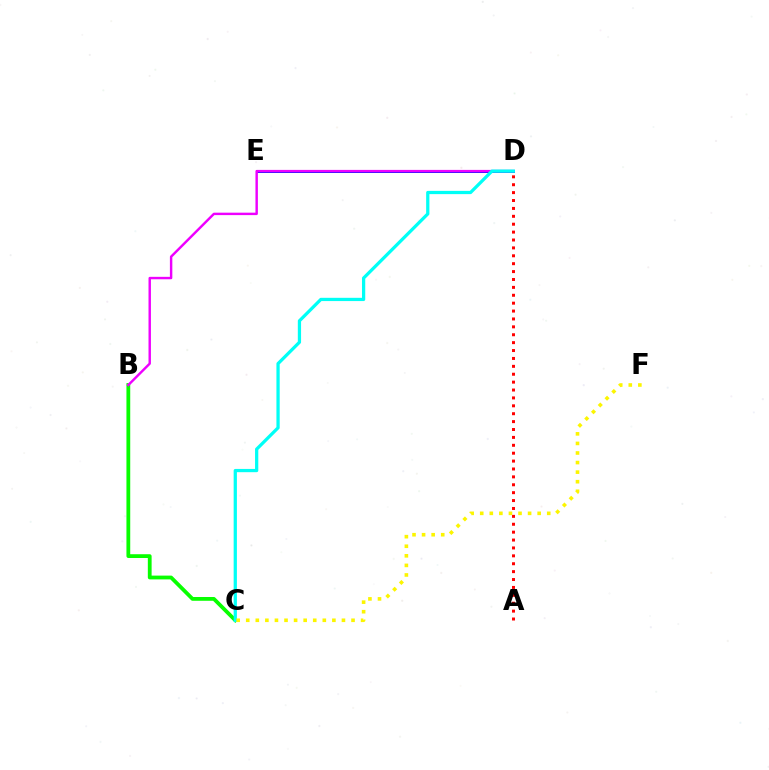{('B', 'C'): [{'color': '#08ff00', 'line_style': 'solid', 'thickness': 2.73}], ('A', 'D'): [{'color': '#ff0000', 'line_style': 'dotted', 'thickness': 2.15}], ('D', 'E'): [{'color': '#0010ff', 'line_style': 'solid', 'thickness': 2.1}], ('B', 'D'): [{'color': '#ee00ff', 'line_style': 'solid', 'thickness': 1.75}], ('C', 'D'): [{'color': '#00fff6', 'line_style': 'solid', 'thickness': 2.34}], ('C', 'F'): [{'color': '#fcf500', 'line_style': 'dotted', 'thickness': 2.6}]}